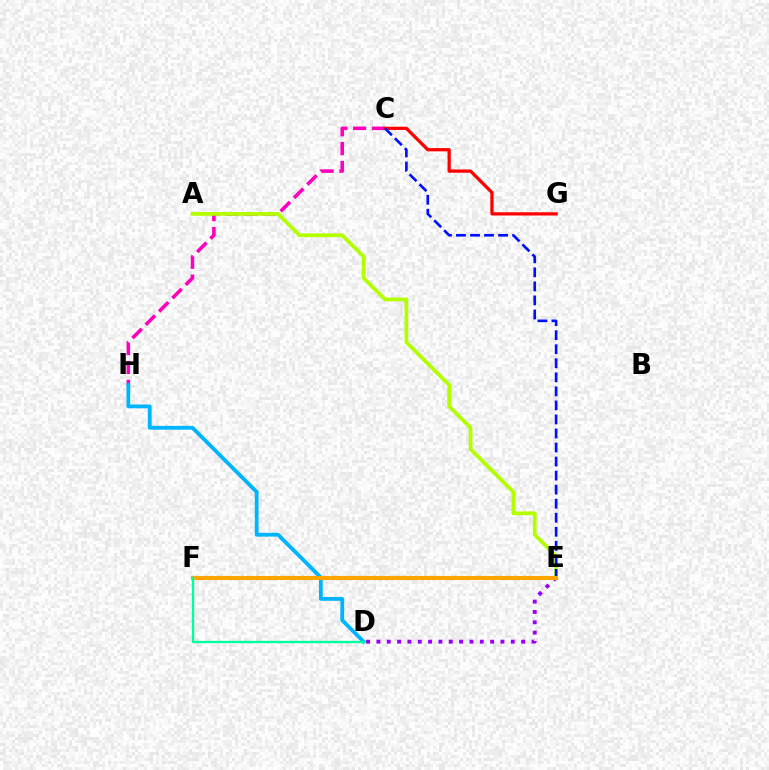{('C', 'H'): [{'color': '#ff00bd', 'line_style': 'dashed', 'thickness': 2.56}], ('C', 'G'): [{'color': '#ff0000', 'line_style': 'solid', 'thickness': 2.33}], ('A', 'E'): [{'color': '#b3ff00', 'line_style': 'solid', 'thickness': 2.71}], ('E', 'F'): [{'color': '#08ff00', 'line_style': 'dashed', 'thickness': 1.96}, {'color': '#ffa500', 'line_style': 'solid', 'thickness': 2.96}], ('D', 'E'): [{'color': '#9b00ff', 'line_style': 'dotted', 'thickness': 2.81}], ('D', 'H'): [{'color': '#00b5ff', 'line_style': 'solid', 'thickness': 2.74}], ('C', 'E'): [{'color': '#0010ff', 'line_style': 'dashed', 'thickness': 1.91}], ('D', 'F'): [{'color': '#00ff9d', 'line_style': 'solid', 'thickness': 1.69}]}